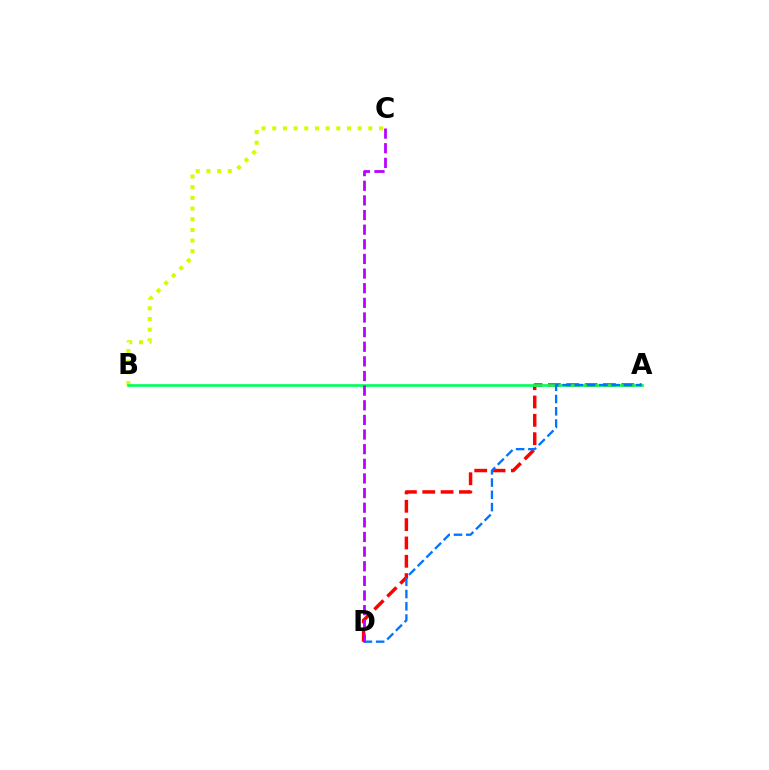{('B', 'C'): [{'color': '#d1ff00', 'line_style': 'dotted', 'thickness': 2.9}], ('A', 'D'): [{'color': '#ff0000', 'line_style': 'dashed', 'thickness': 2.49}, {'color': '#0074ff', 'line_style': 'dashed', 'thickness': 1.67}], ('A', 'B'): [{'color': '#00ff5c', 'line_style': 'solid', 'thickness': 1.93}], ('C', 'D'): [{'color': '#b900ff', 'line_style': 'dashed', 'thickness': 1.99}]}